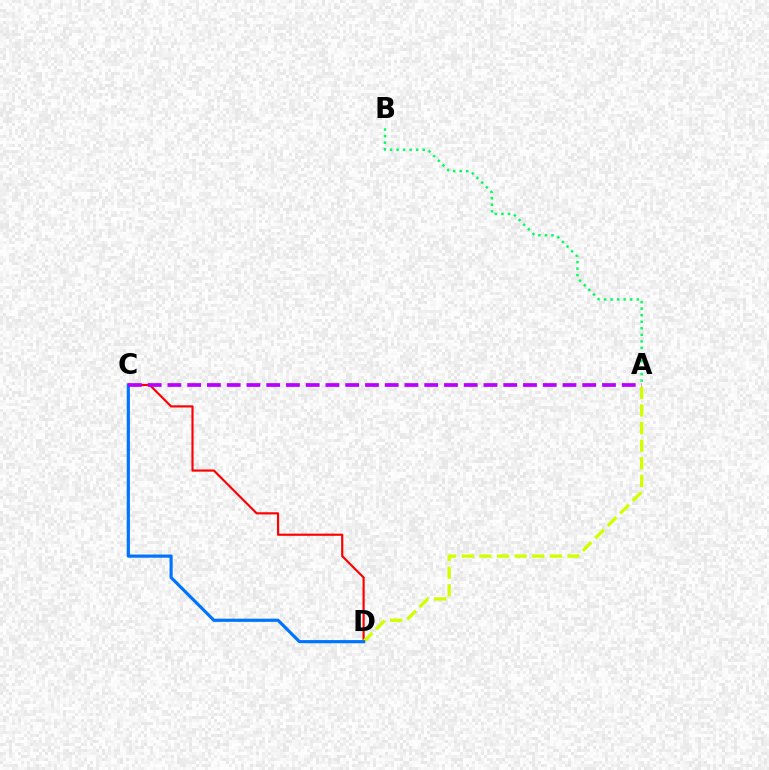{('A', 'B'): [{'color': '#00ff5c', 'line_style': 'dotted', 'thickness': 1.78}], ('C', 'D'): [{'color': '#ff0000', 'line_style': 'solid', 'thickness': 1.56}, {'color': '#0074ff', 'line_style': 'solid', 'thickness': 2.28}], ('A', 'D'): [{'color': '#d1ff00', 'line_style': 'dashed', 'thickness': 2.39}], ('A', 'C'): [{'color': '#b900ff', 'line_style': 'dashed', 'thickness': 2.68}]}